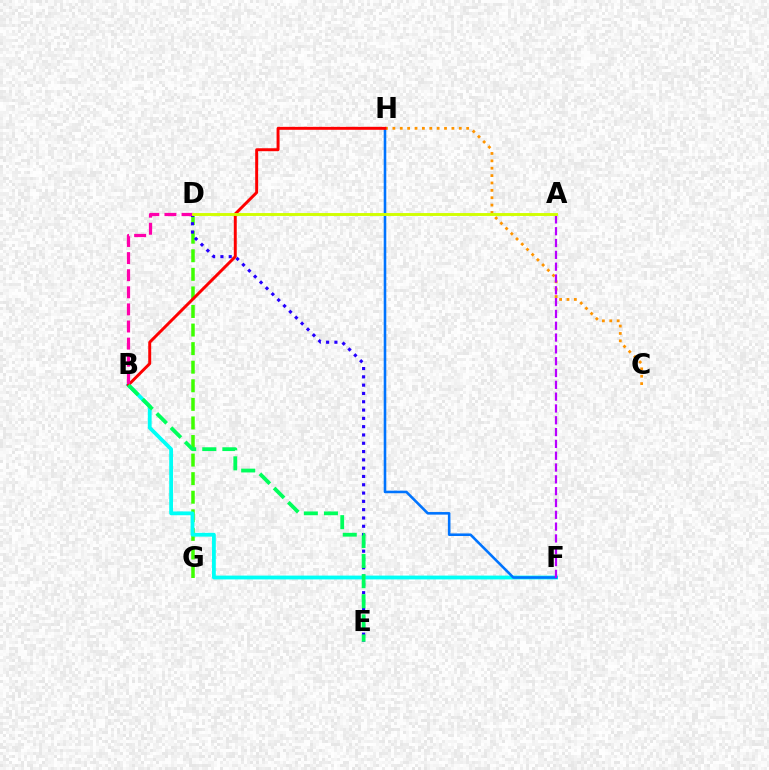{('D', 'G'): [{'color': '#3dff00', 'line_style': 'dashed', 'thickness': 2.52}], ('D', 'E'): [{'color': '#2500ff', 'line_style': 'dotted', 'thickness': 2.26}], ('B', 'F'): [{'color': '#00fff6', 'line_style': 'solid', 'thickness': 2.74}], ('F', 'H'): [{'color': '#0074ff', 'line_style': 'solid', 'thickness': 1.86}], ('C', 'H'): [{'color': '#ff9400', 'line_style': 'dotted', 'thickness': 2.0}], ('A', 'F'): [{'color': '#b900ff', 'line_style': 'dashed', 'thickness': 1.61}], ('B', 'H'): [{'color': '#ff0000', 'line_style': 'solid', 'thickness': 2.12}], ('B', 'E'): [{'color': '#00ff5c', 'line_style': 'dashed', 'thickness': 2.73}], ('B', 'D'): [{'color': '#ff00ac', 'line_style': 'dashed', 'thickness': 2.32}], ('A', 'D'): [{'color': '#d1ff00', 'line_style': 'solid', 'thickness': 2.09}]}